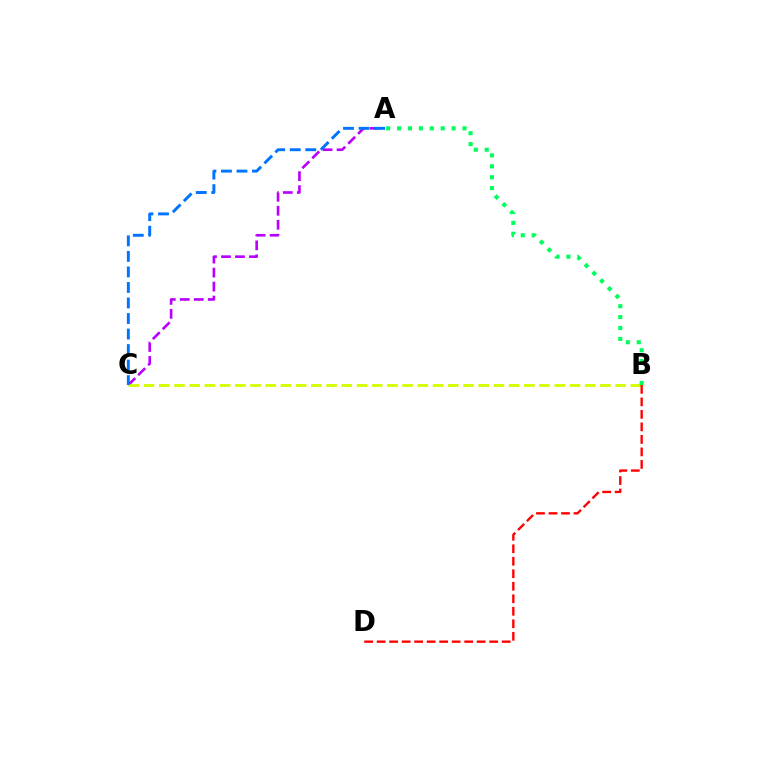{('A', 'C'): [{'color': '#b900ff', 'line_style': 'dashed', 'thickness': 1.9}, {'color': '#0074ff', 'line_style': 'dashed', 'thickness': 2.11}], ('B', 'C'): [{'color': '#d1ff00', 'line_style': 'dashed', 'thickness': 2.07}], ('B', 'D'): [{'color': '#ff0000', 'line_style': 'dashed', 'thickness': 1.7}], ('A', 'B'): [{'color': '#00ff5c', 'line_style': 'dotted', 'thickness': 2.96}]}